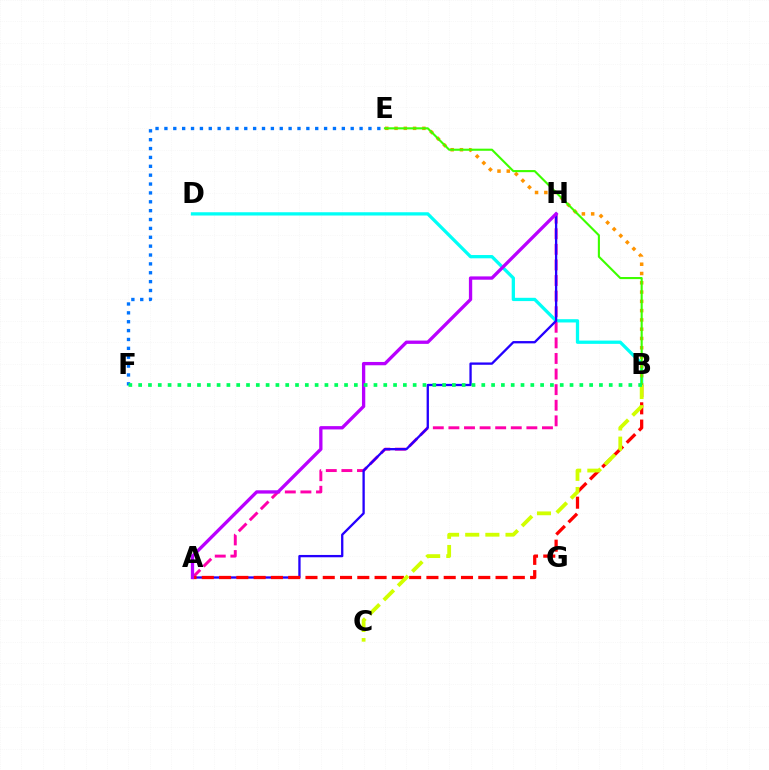{('B', 'D'): [{'color': '#00fff6', 'line_style': 'solid', 'thickness': 2.36}], ('A', 'H'): [{'color': '#ff00ac', 'line_style': 'dashed', 'thickness': 2.12}, {'color': '#2500ff', 'line_style': 'solid', 'thickness': 1.67}, {'color': '#b900ff', 'line_style': 'solid', 'thickness': 2.38}], ('A', 'B'): [{'color': '#ff0000', 'line_style': 'dashed', 'thickness': 2.35}], ('E', 'F'): [{'color': '#0074ff', 'line_style': 'dotted', 'thickness': 2.41}], ('B', 'E'): [{'color': '#ff9400', 'line_style': 'dotted', 'thickness': 2.52}, {'color': '#3dff00', 'line_style': 'solid', 'thickness': 1.52}], ('B', 'C'): [{'color': '#d1ff00', 'line_style': 'dashed', 'thickness': 2.74}], ('B', 'F'): [{'color': '#00ff5c', 'line_style': 'dotted', 'thickness': 2.66}]}